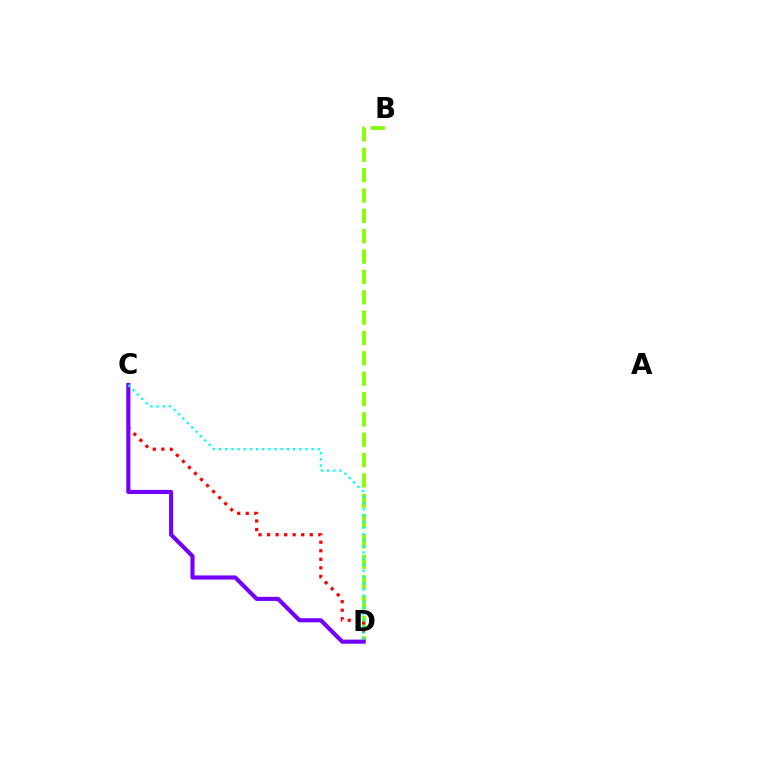{('B', 'D'): [{'color': '#84ff00', 'line_style': 'dashed', 'thickness': 2.76}], ('C', 'D'): [{'color': '#ff0000', 'line_style': 'dotted', 'thickness': 2.32}, {'color': '#7200ff', 'line_style': 'solid', 'thickness': 2.96}, {'color': '#00fff6', 'line_style': 'dotted', 'thickness': 1.68}]}